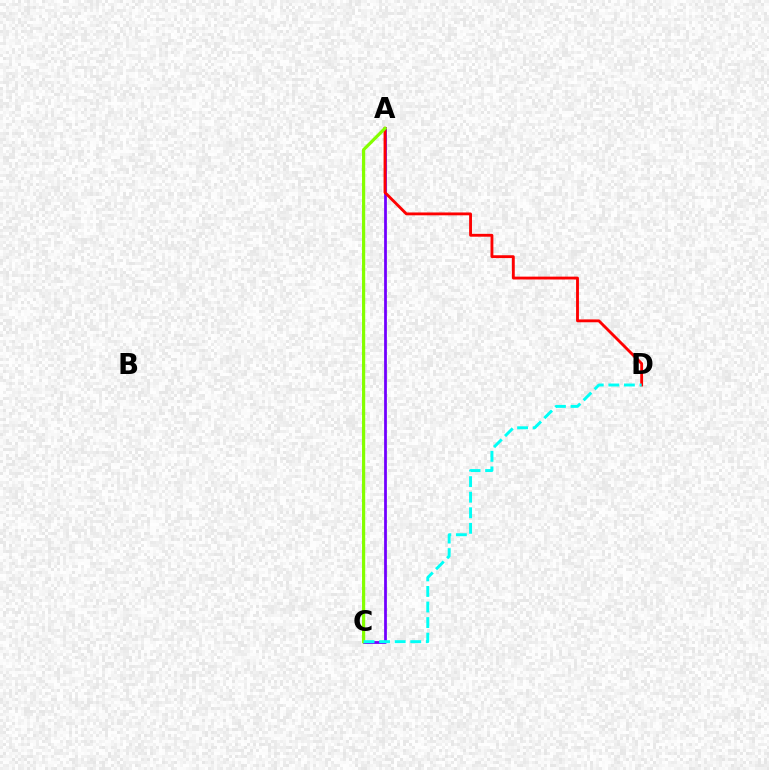{('A', 'C'): [{'color': '#7200ff', 'line_style': 'solid', 'thickness': 1.99}, {'color': '#84ff00', 'line_style': 'solid', 'thickness': 2.29}], ('A', 'D'): [{'color': '#ff0000', 'line_style': 'solid', 'thickness': 2.05}], ('C', 'D'): [{'color': '#00fff6', 'line_style': 'dashed', 'thickness': 2.11}]}